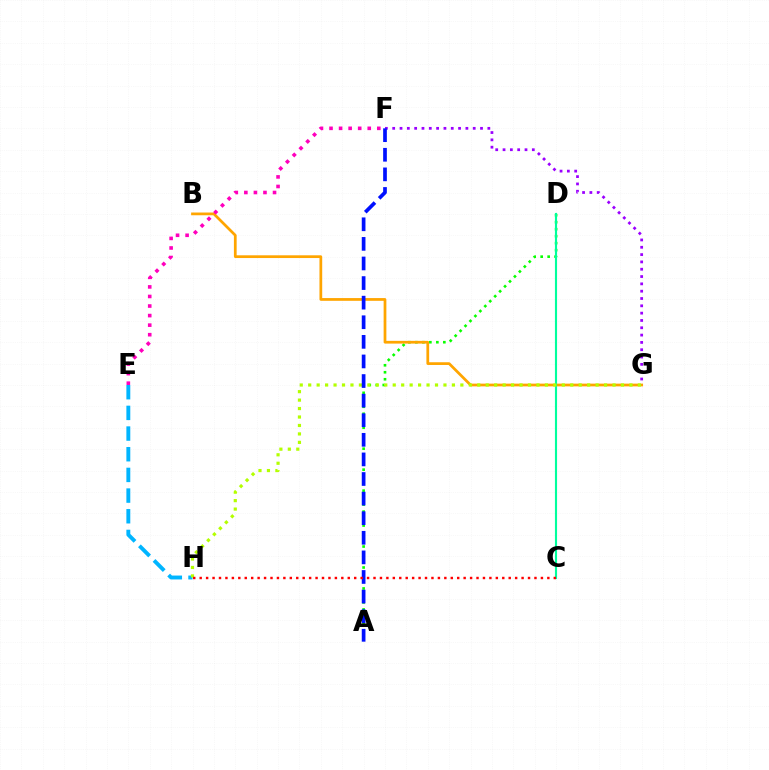{('A', 'D'): [{'color': '#08ff00', 'line_style': 'dotted', 'thickness': 1.9}], ('B', 'G'): [{'color': '#ffa500', 'line_style': 'solid', 'thickness': 1.97}], ('C', 'D'): [{'color': '#00ff9d', 'line_style': 'solid', 'thickness': 1.53}], ('E', 'H'): [{'color': '#00b5ff', 'line_style': 'dashed', 'thickness': 2.81}], ('E', 'F'): [{'color': '#ff00bd', 'line_style': 'dotted', 'thickness': 2.6}], ('G', 'H'): [{'color': '#b3ff00', 'line_style': 'dotted', 'thickness': 2.3}], ('F', 'G'): [{'color': '#9b00ff', 'line_style': 'dotted', 'thickness': 1.99}], ('A', 'F'): [{'color': '#0010ff', 'line_style': 'dashed', 'thickness': 2.66}], ('C', 'H'): [{'color': '#ff0000', 'line_style': 'dotted', 'thickness': 1.75}]}